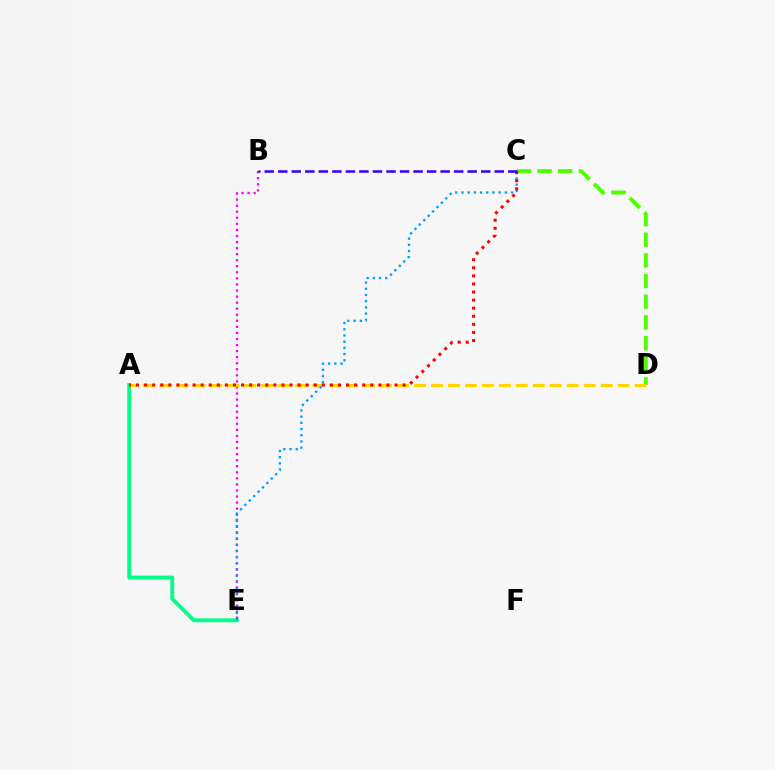{('A', 'E'): [{'color': '#00ff86', 'line_style': 'solid', 'thickness': 2.77}], ('B', 'E'): [{'color': '#ff00ed', 'line_style': 'dotted', 'thickness': 1.65}], ('C', 'D'): [{'color': '#4fff00', 'line_style': 'dashed', 'thickness': 2.81}], ('A', 'D'): [{'color': '#ffd500', 'line_style': 'dashed', 'thickness': 2.3}], ('C', 'E'): [{'color': '#009eff', 'line_style': 'dotted', 'thickness': 1.69}], ('A', 'C'): [{'color': '#ff0000', 'line_style': 'dotted', 'thickness': 2.19}], ('B', 'C'): [{'color': '#3700ff', 'line_style': 'dashed', 'thickness': 1.84}]}